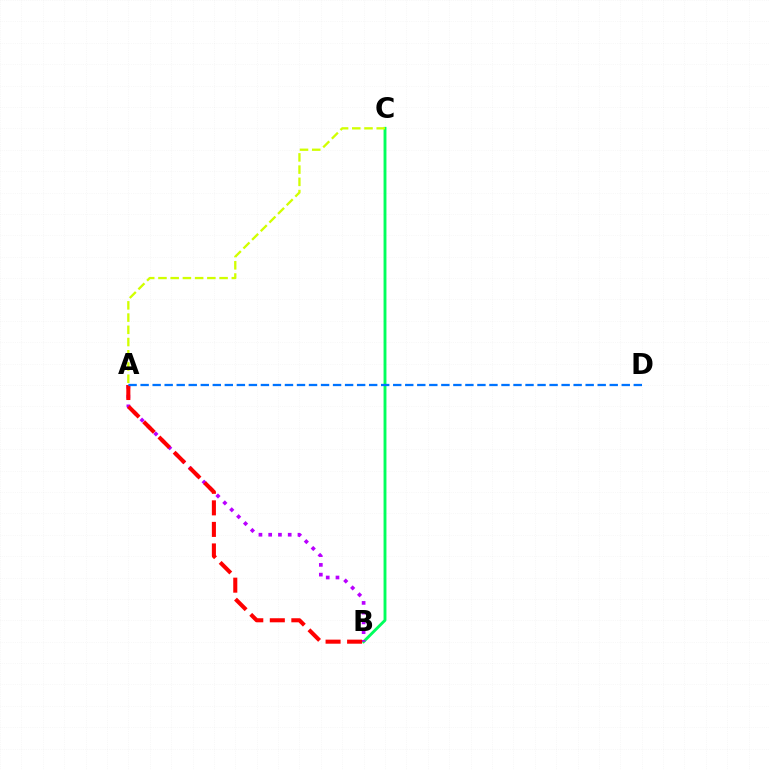{('B', 'C'): [{'color': '#00ff5c', 'line_style': 'solid', 'thickness': 2.07}], ('A', 'B'): [{'color': '#b900ff', 'line_style': 'dotted', 'thickness': 2.65}, {'color': '#ff0000', 'line_style': 'dashed', 'thickness': 2.93}], ('A', 'C'): [{'color': '#d1ff00', 'line_style': 'dashed', 'thickness': 1.66}], ('A', 'D'): [{'color': '#0074ff', 'line_style': 'dashed', 'thickness': 1.63}]}